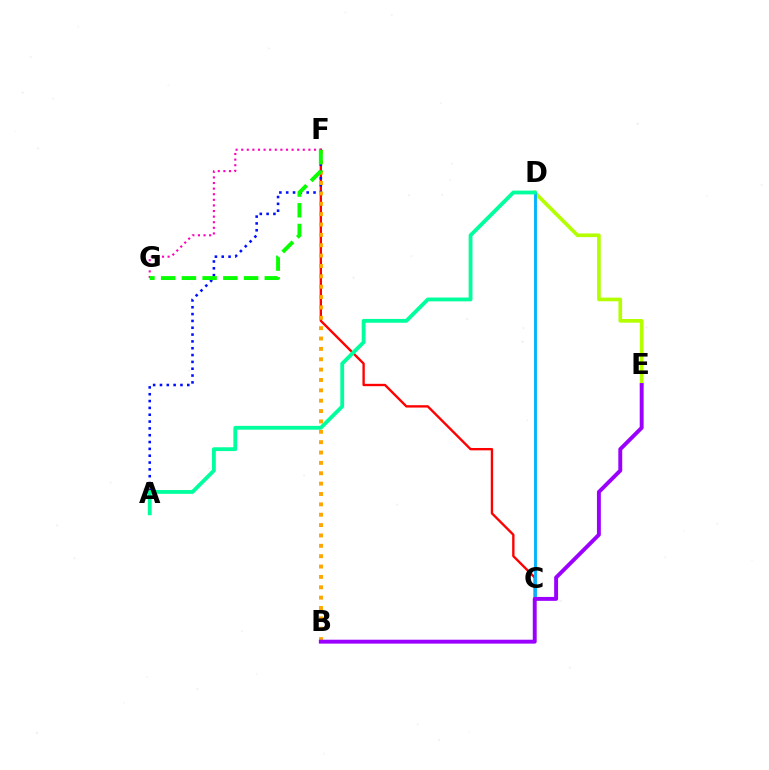{('C', 'F'): [{'color': '#ff0000', 'line_style': 'solid', 'thickness': 1.7}], ('D', 'E'): [{'color': '#b3ff00', 'line_style': 'solid', 'thickness': 2.64}], ('C', 'D'): [{'color': '#00b5ff', 'line_style': 'solid', 'thickness': 2.06}], ('A', 'F'): [{'color': '#0010ff', 'line_style': 'dotted', 'thickness': 1.86}], ('B', 'F'): [{'color': '#ffa500', 'line_style': 'dotted', 'thickness': 2.82}], ('F', 'G'): [{'color': '#ff00bd', 'line_style': 'dotted', 'thickness': 1.52}, {'color': '#08ff00', 'line_style': 'dashed', 'thickness': 2.82}], ('B', 'E'): [{'color': '#9b00ff', 'line_style': 'solid', 'thickness': 2.82}], ('A', 'D'): [{'color': '#00ff9d', 'line_style': 'solid', 'thickness': 2.75}]}